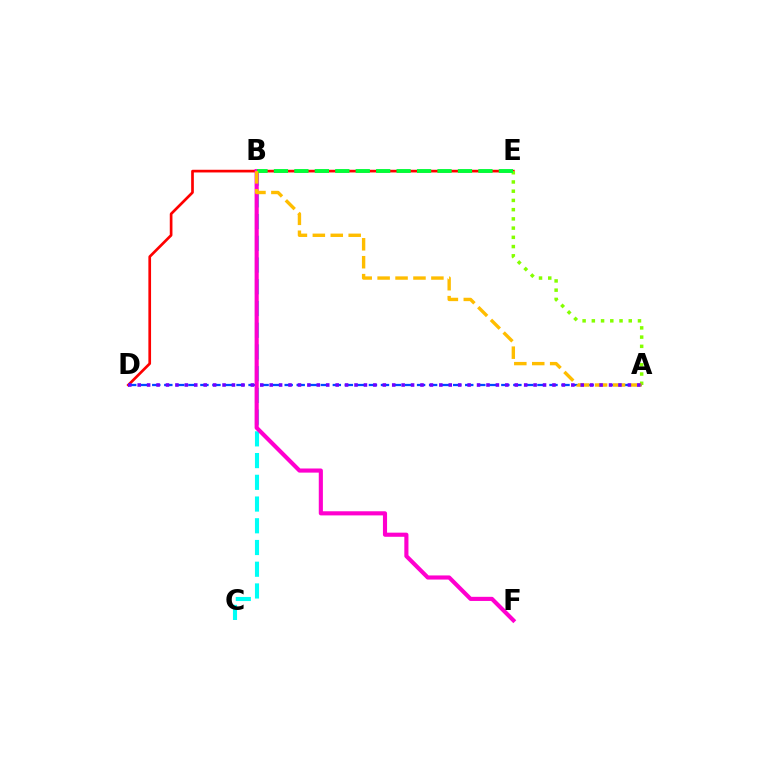{('D', 'E'): [{'color': '#ff0000', 'line_style': 'solid', 'thickness': 1.93}], ('A', 'E'): [{'color': '#84ff00', 'line_style': 'dotted', 'thickness': 2.51}], ('B', 'C'): [{'color': '#00fff6', 'line_style': 'dashed', 'thickness': 2.95}], ('A', 'D'): [{'color': '#004bff', 'line_style': 'dashed', 'thickness': 1.64}, {'color': '#7200ff', 'line_style': 'dotted', 'thickness': 2.56}], ('B', 'F'): [{'color': '#ff00cf', 'line_style': 'solid', 'thickness': 2.97}], ('B', 'E'): [{'color': '#00ff39', 'line_style': 'dashed', 'thickness': 2.78}], ('A', 'B'): [{'color': '#ffbd00', 'line_style': 'dashed', 'thickness': 2.44}]}